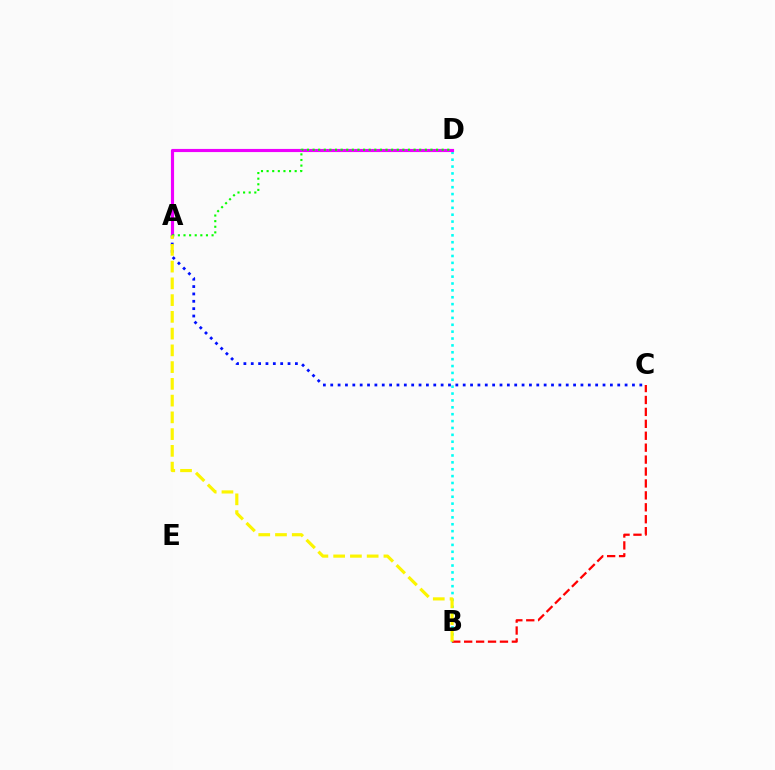{('B', 'D'): [{'color': '#00fff6', 'line_style': 'dotted', 'thickness': 1.87}], ('A', 'D'): [{'color': '#ee00ff', 'line_style': 'solid', 'thickness': 2.27}, {'color': '#08ff00', 'line_style': 'dotted', 'thickness': 1.52}], ('A', 'C'): [{'color': '#0010ff', 'line_style': 'dotted', 'thickness': 2.0}], ('B', 'C'): [{'color': '#ff0000', 'line_style': 'dashed', 'thickness': 1.62}], ('A', 'B'): [{'color': '#fcf500', 'line_style': 'dashed', 'thickness': 2.28}]}